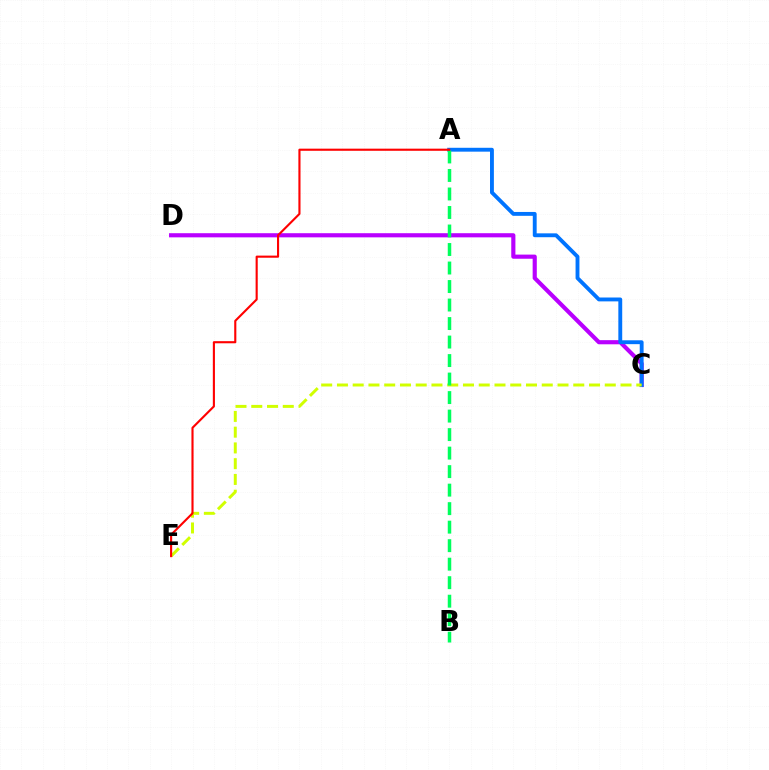{('C', 'D'): [{'color': '#b900ff', 'line_style': 'solid', 'thickness': 2.98}], ('A', 'C'): [{'color': '#0074ff', 'line_style': 'solid', 'thickness': 2.79}], ('C', 'E'): [{'color': '#d1ff00', 'line_style': 'dashed', 'thickness': 2.14}], ('A', 'B'): [{'color': '#00ff5c', 'line_style': 'dashed', 'thickness': 2.51}], ('A', 'E'): [{'color': '#ff0000', 'line_style': 'solid', 'thickness': 1.53}]}